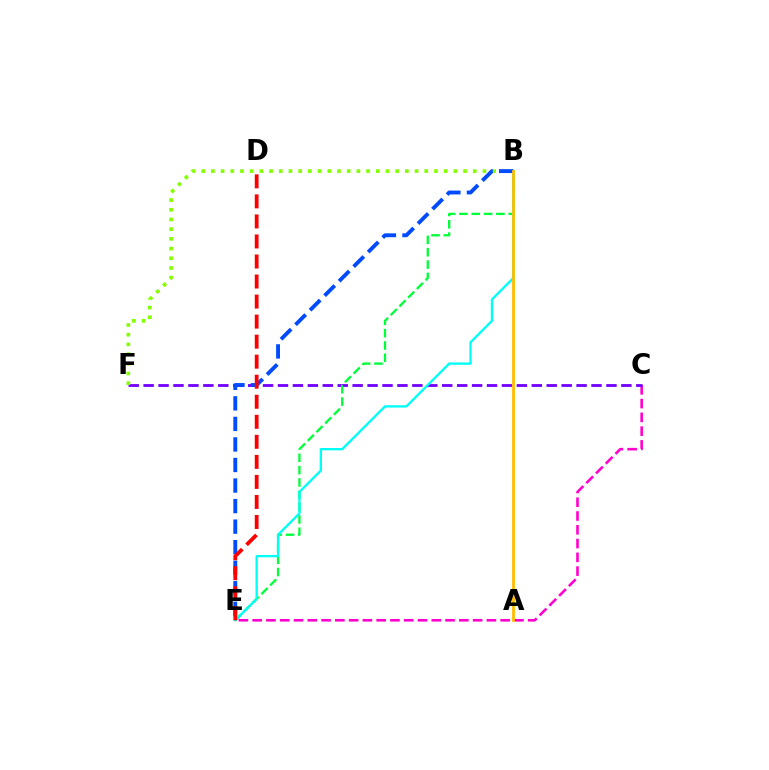{('C', 'E'): [{'color': '#ff00cf', 'line_style': 'dashed', 'thickness': 1.87}], ('C', 'F'): [{'color': '#7200ff', 'line_style': 'dashed', 'thickness': 2.03}], ('B', 'E'): [{'color': '#00ff39', 'line_style': 'dashed', 'thickness': 1.68}, {'color': '#00fff6', 'line_style': 'solid', 'thickness': 1.68}, {'color': '#004bff', 'line_style': 'dashed', 'thickness': 2.79}], ('B', 'F'): [{'color': '#84ff00', 'line_style': 'dotted', 'thickness': 2.64}], ('D', 'E'): [{'color': '#ff0000', 'line_style': 'dashed', 'thickness': 2.72}], ('A', 'B'): [{'color': '#ffbd00', 'line_style': 'solid', 'thickness': 2.01}]}